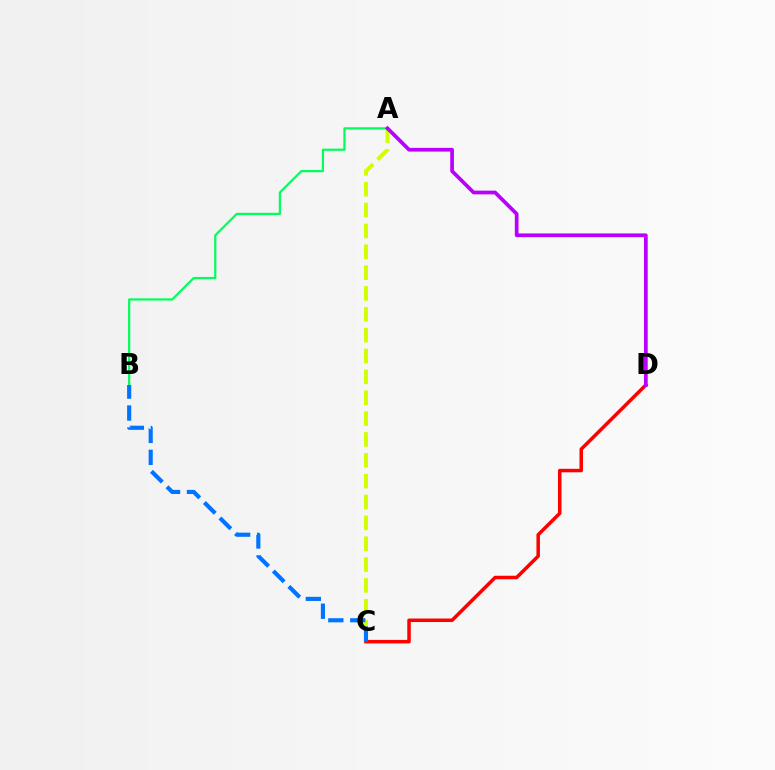{('A', 'C'): [{'color': '#d1ff00', 'line_style': 'dashed', 'thickness': 2.83}], ('C', 'D'): [{'color': '#ff0000', 'line_style': 'solid', 'thickness': 2.52}], ('A', 'B'): [{'color': '#00ff5c', 'line_style': 'solid', 'thickness': 1.59}], ('B', 'C'): [{'color': '#0074ff', 'line_style': 'dashed', 'thickness': 2.98}], ('A', 'D'): [{'color': '#b900ff', 'line_style': 'solid', 'thickness': 2.68}]}